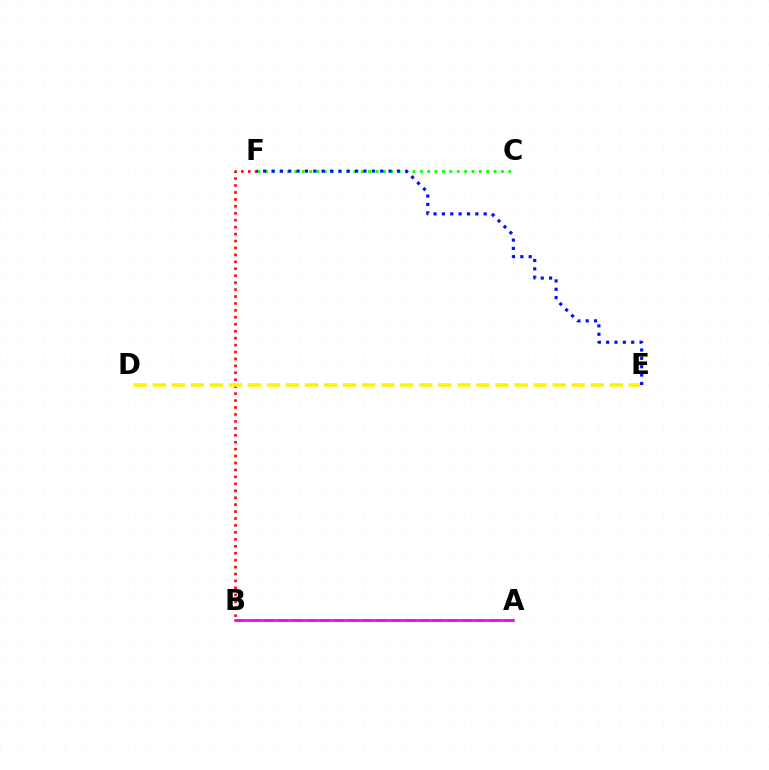{('C', 'F'): [{'color': '#08ff00', 'line_style': 'dotted', 'thickness': 2.01}], ('A', 'B'): [{'color': '#00fff6', 'line_style': 'dashed', 'thickness': 1.92}, {'color': '#ee00ff', 'line_style': 'solid', 'thickness': 1.91}], ('B', 'F'): [{'color': '#ff0000', 'line_style': 'dotted', 'thickness': 1.88}], ('D', 'E'): [{'color': '#fcf500', 'line_style': 'dashed', 'thickness': 2.59}], ('E', 'F'): [{'color': '#0010ff', 'line_style': 'dotted', 'thickness': 2.27}]}